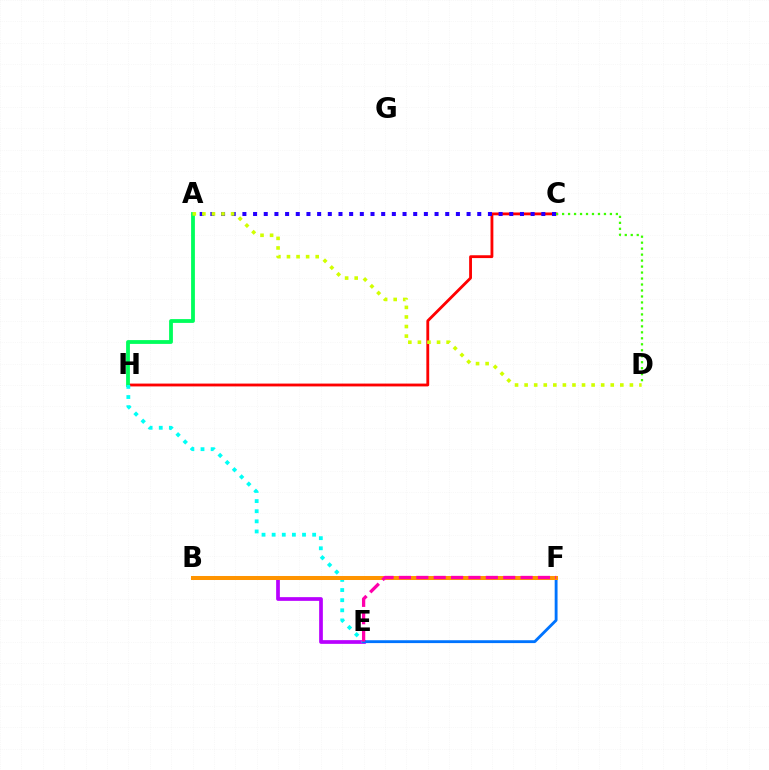{('B', 'E'): [{'color': '#b900ff', 'line_style': 'solid', 'thickness': 2.67}], ('C', 'H'): [{'color': '#ff0000', 'line_style': 'solid', 'thickness': 2.04}], ('A', 'H'): [{'color': '#00ff5c', 'line_style': 'solid', 'thickness': 2.74}], ('A', 'C'): [{'color': '#2500ff', 'line_style': 'dotted', 'thickness': 2.9}], ('E', 'H'): [{'color': '#00fff6', 'line_style': 'dotted', 'thickness': 2.75}], ('E', 'F'): [{'color': '#0074ff', 'line_style': 'solid', 'thickness': 2.06}, {'color': '#ff00ac', 'line_style': 'dashed', 'thickness': 2.36}], ('B', 'F'): [{'color': '#ff9400', 'line_style': 'solid', 'thickness': 2.89}], ('C', 'D'): [{'color': '#3dff00', 'line_style': 'dotted', 'thickness': 1.62}], ('A', 'D'): [{'color': '#d1ff00', 'line_style': 'dotted', 'thickness': 2.6}]}